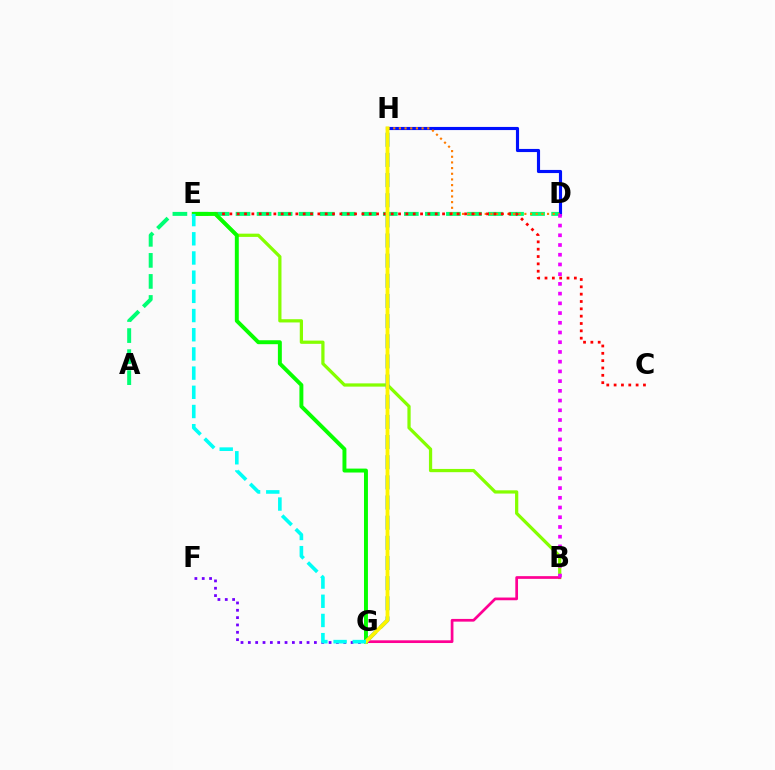{('A', 'D'): [{'color': '#00ff74', 'line_style': 'dashed', 'thickness': 2.86}], ('D', 'H'): [{'color': '#0010ff', 'line_style': 'solid', 'thickness': 2.26}, {'color': '#ff7c00', 'line_style': 'dotted', 'thickness': 1.54}], ('C', 'E'): [{'color': '#ff0000', 'line_style': 'dotted', 'thickness': 1.99}], ('B', 'E'): [{'color': '#84ff00', 'line_style': 'solid', 'thickness': 2.33}], ('B', 'G'): [{'color': '#ff0094', 'line_style': 'solid', 'thickness': 1.95}], ('F', 'G'): [{'color': '#7200ff', 'line_style': 'dotted', 'thickness': 1.99}], ('E', 'G'): [{'color': '#08ff00', 'line_style': 'solid', 'thickness': 2.83}, {'color': '#00fff6', 'line_style': 'dashed', 'thickness': 2.61}], ('G', 'H'): [{'color': '#008cff', 'line_style': 'dashed', 'thickness': 2.74}, {'color': '#fcf500', 'line_style': 'solid', 'thickness': 2.72}], ('B', 'D'): [{'color': '#ee00ff', 'line_style': 'dotted', 'thickness': 2.64}]}